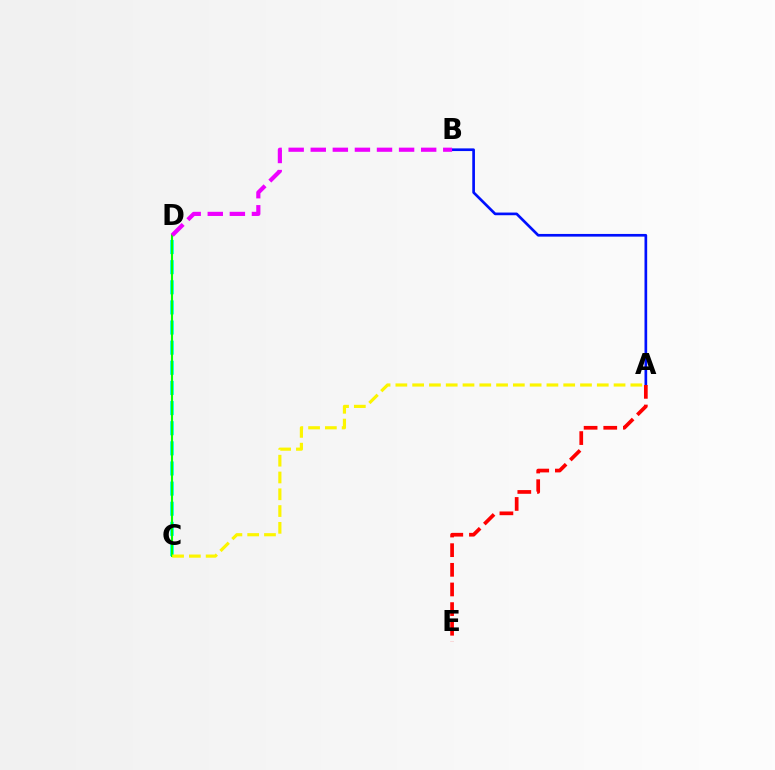{('C', 'D'): [{'color': '#00fff6', 'line_style': 'dashed', 'thickness': 2.73}, {'color': '#08ff00', 'line_style': 'solid', 'thickness': 1.51}], ('A', 'B'): [{'color': '#0010ff', 'line_style': 'solid', 'thickness': 1.93}], ('A', 'E'): [{'color': '#ff0000', 'line_style': 'dashed', 'thickness': 2.67}], ('A', 'C'): [{'color': '#fcf500', 'line_style': 'dashed', 'thickness': 2.28}], ('B', 'D'): [{'color': '#ee00ff', 'line_style': 'dashed', 'thickness': 3.0}]}